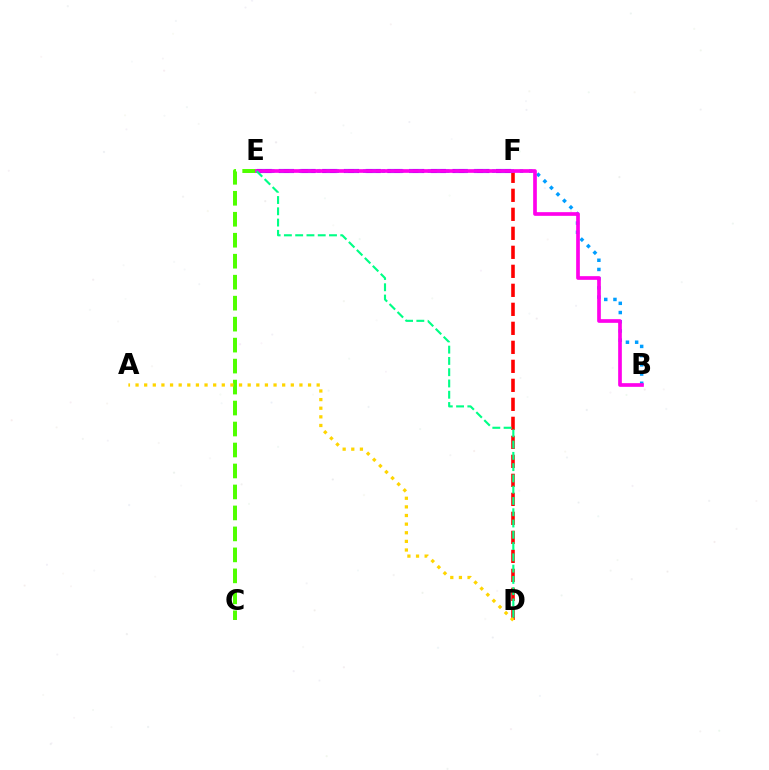{('E', 'F'): [{'color': '#3700ff', 'line_style': 'dashed', 'thickness': 2.95}], ('D', 'F'): [{'color': '#ff0000', 'line_style': 'dashed', 'thickness': 2.58}], ('B', 'E'): [{'color': '#009eff', 'line_style': 'dotted', 'thickness': 2.5}, {'color': '#ff00ed', 'line_style': 'solid', 'thickness': 2.65}], ('C', 'E'): [{'color': '#4fff00', 'line_style': 'dashed', 'thickness': 2.85}], ('A', 'D'): [{'color': '#ffd500', 'line_style': 'dotted', 'thickness': 2.34}], ('D', 'E'): [{'color': '#00ff86', 'line_style': 'dashed', 'thickness': 1.53}]}